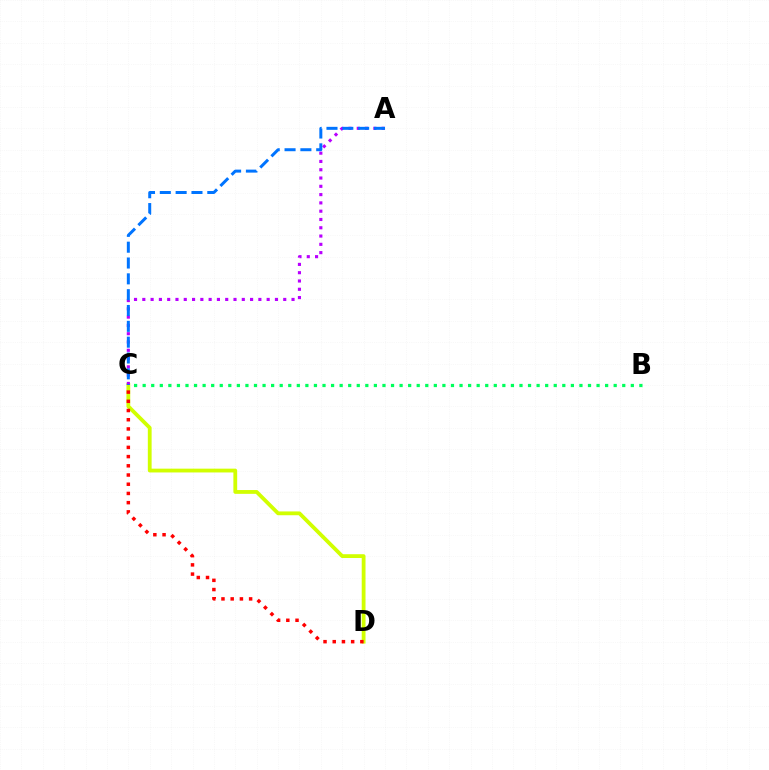{('C', 'D'): [{'color': '#d1ff00', 'line_style': 'solid', 'thickness': 2.74}, {'color': '#ff0000', 'line_style': 'dotted', 'thickness': 2.5}], ('A', 'C'): [{'color': '#b900ff', 'line_style': 'dotted', 'thickness': 2.25}, {'color': '#0074ff', 'line_style': 'dashed', 'thickness': 2.15}], ('B', 'C'): [{'color': '#00ff5c', 'line_style': 'dotted', 'thickness': 2.33}]}